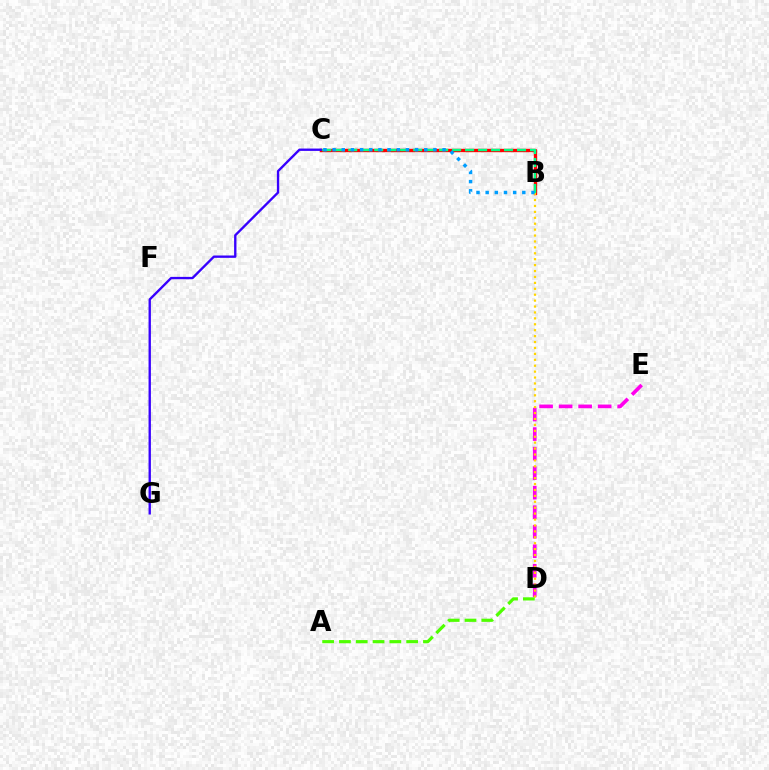{('D', 'E'): [{'color': '#ff00ed', 'line_style': 'dashed', 'thickness': 2.65}], ('B', 'C'): [{'color': '#ff0000', 'line_style': 'solid', 'thickness': 2.43}, {'color': '#00ff86', 'line_style': 'dashed', 'thickness': 1.76}, {'color': '#009eff', 'line_style': 'dotted', 'thickness': 2.49}], ('C', 'G'): [{'color': '#3700ff', 'line_style': 'solid', 'thickness': 1.69}], ('B', 'D'): [{'color': '#ffd500', 'line_style': 'dotted', 'thickness': 1.61}], ('A', 'D'): [{'color': '#4fff00', 'line_style': 'dashed', 'thickness': 2.28}]}